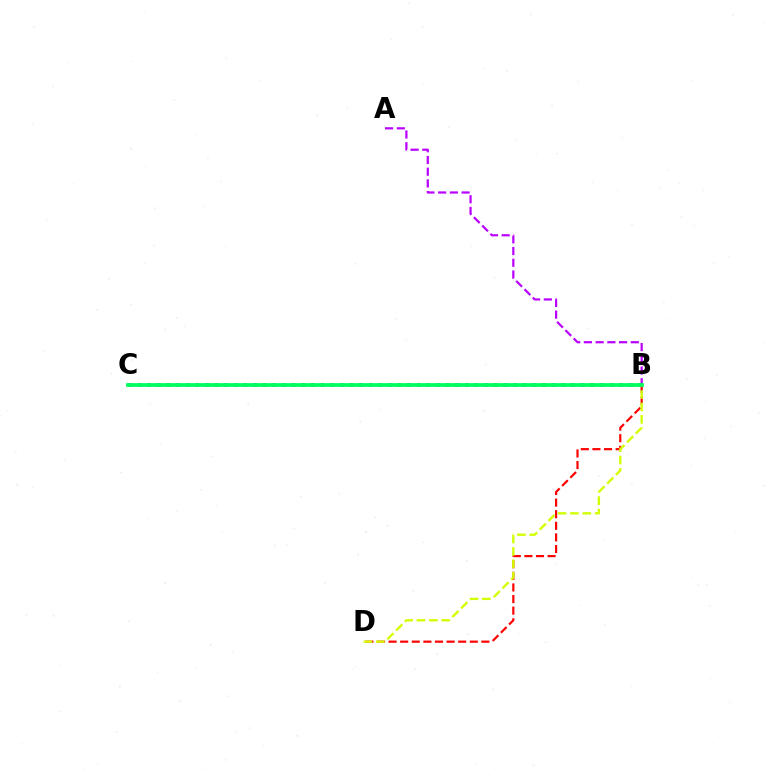{('B', 'C'): [{'color': '#0074ff', 'line_style': 'dotted', 'thickness': 2.62}, {'color': '#00ff5c', 'line_style': 'solid', 'thickness': 2.69}], ('A', 'B'): [{'color': '#b900ff', 'line_style': 'dashed', 'thickness': 1.59}], ('B', 'D'): [{'color': '#ff0000', 'line_style': 'dashed', 'thickness': 1.58}, {'color': '#d1ff00', 'line_style': 'dashed', 'thickness': 1.68}]}